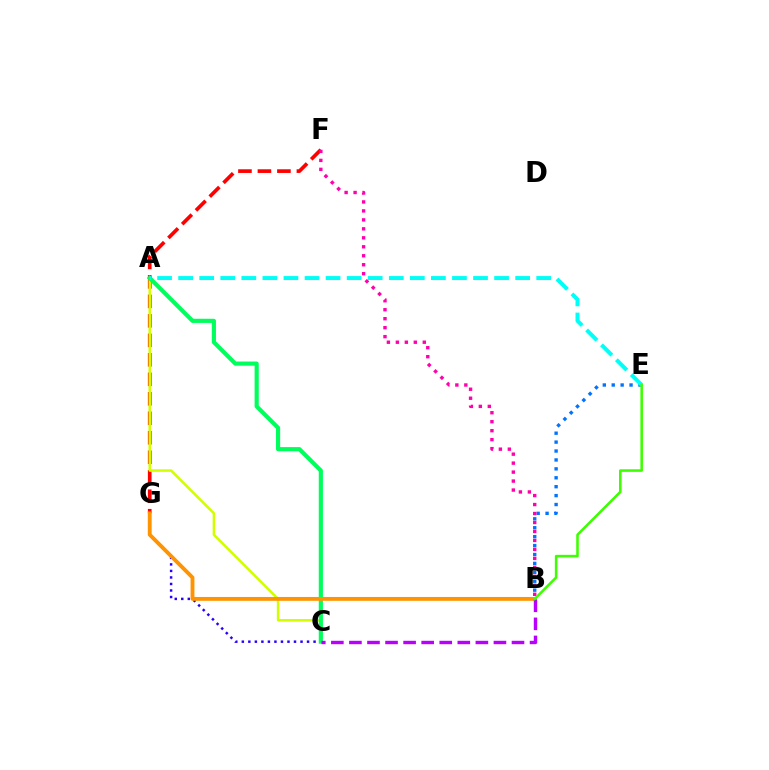{('F', 'G'): [{'color': '#ff0000', 'line_style': 'dashed', 'thickness': 2.65}], ('C', 'G'): [{'color': '#2500ff', 'line_style': 'dotted', 'thickness': 1.77}], ('A', 'C'): [{'color': '#d1ff00', 'line_style': 'solid', 'thickness': 1.81}, {'color': '#00ff5c', 'line_style': 'solid', 'thickness': 2.98}], ('B', 'E'): [{'color': '#0074ff', 'line_style': 'dotted', 'thickness': 2.42}, {'color': '#3dff00', 'line_style': 'solid', 'thickness': 1.84}], ('B', 'F'): [{'color': '#ff00ac', 'line_style': 'dotted', 'thickness': 2.44}], ('B', 'G'): [{'color': '#ff9400', 'line_style': 'solid', 'thickness': 2.77}], ('A', 'E'): [{'color': '#00fff6', 'line_style': 'dashed', 'thickness': 2.86}], ('B', 'C'): [{'color': '#b900ff', 'line_style': 'dashed', 'thickness': 2.45}]}